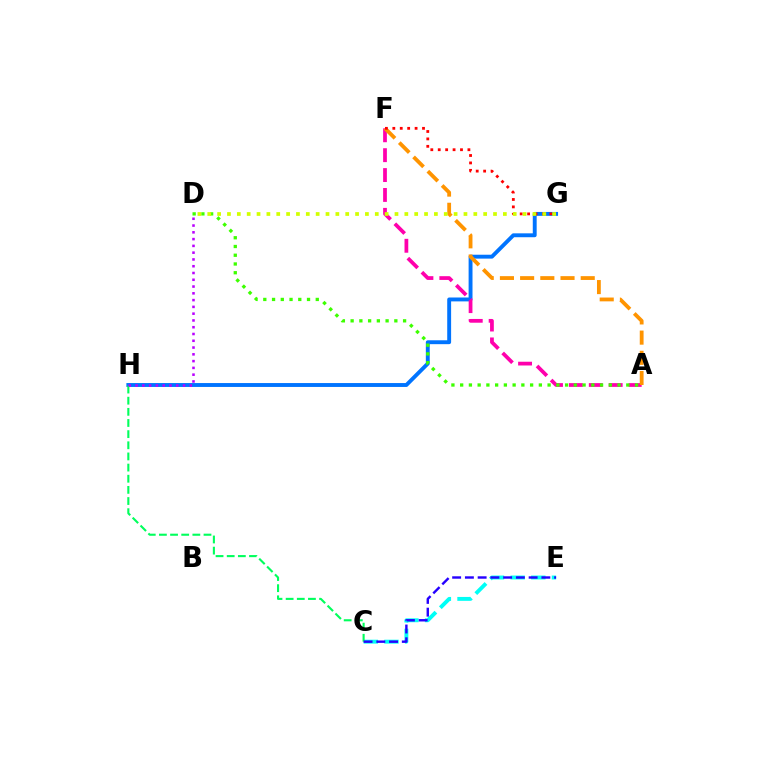{('C', 'E'): [{'color': '#00fff6', 'line_style': 'dashed', 'thickness': 2.81}, {'color': '#2500ff', 'line_style': 'dashed', 'thickness': 1.73}], ('G', 'H'): [{'color': '#0074ff', 'line_style': 'solid', 'thickness': 2.8}], ('C', 'H'): [{'color': '#00ff5c', 'line_style': 'dashed', 'thickness': 1.51}], ('A', 'F'): [{'color': '#ff00ac', 'line_style': 'dashed', 'thickness': 2.7}, {'color': '#ff9400', 'line_style': 'dashed', 'thickness': 2.74}], ('D', 'H'): [{'color': '#b900ff', 'line_style': 'dotted', 'thickness': 1.84}], ('A', 'D'): [{'color': '#3dff00', 'line_style': 'dotted', 'thickness': 2.38}], ('F', 'G'): [{'color': '#ff0000', 'line_style': 'dotted', 'thickness': 2.02}], ('D', 'G'): [{'color': '#d1ff00', 'line_style': 'dotted', 'thickness': 2.68}]}